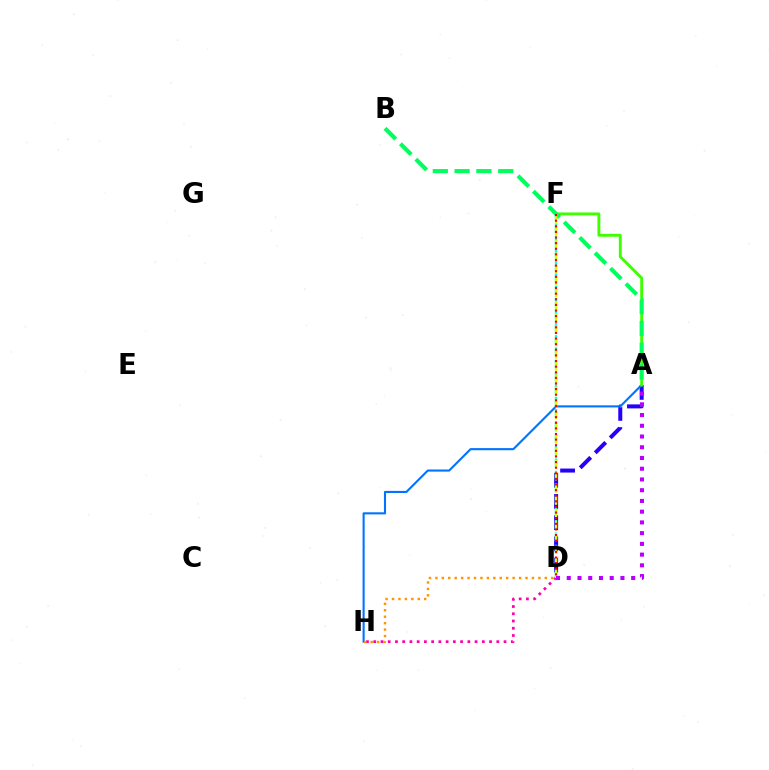{('D', 'H'): [{'color': '#ff00ac', 'line_style': 'dotted', 'thickness': 1.97}, {'color': '#ff9400', 'line_style': 'dotted', 'thickness': 1.75}], ('A', 'D'): [{'color': '#2500ff', 'line_style': 'dashed', 'thickness': 2.88}, {'color': '#b900ff', 'line_style': 'dotted', 'thickness': 2.92}], ('A', 'H'): [{'color': '#0074ff', 'line_style': 'solid', 'thickness': 1.51}], ('A', 'F'): [{'color': '#3dff00', 'line_style': 'solid', 'thickness': 2.08}], ('A', 'B'): [{'color': '#00ff5c', 'line_style': 'dashed', 'thickness': 2.96}], ('D', 'F'): [{'color': '#00fff6', 'line_style': 'dashed', 'thickness': 1.68}, {'color': '#d1ff00', 'line_style': 'dashed', 'thickness': 1.66}, {'color': '#ff0000', 'line_style': 'dotted', 'thickness': 1.53}]}